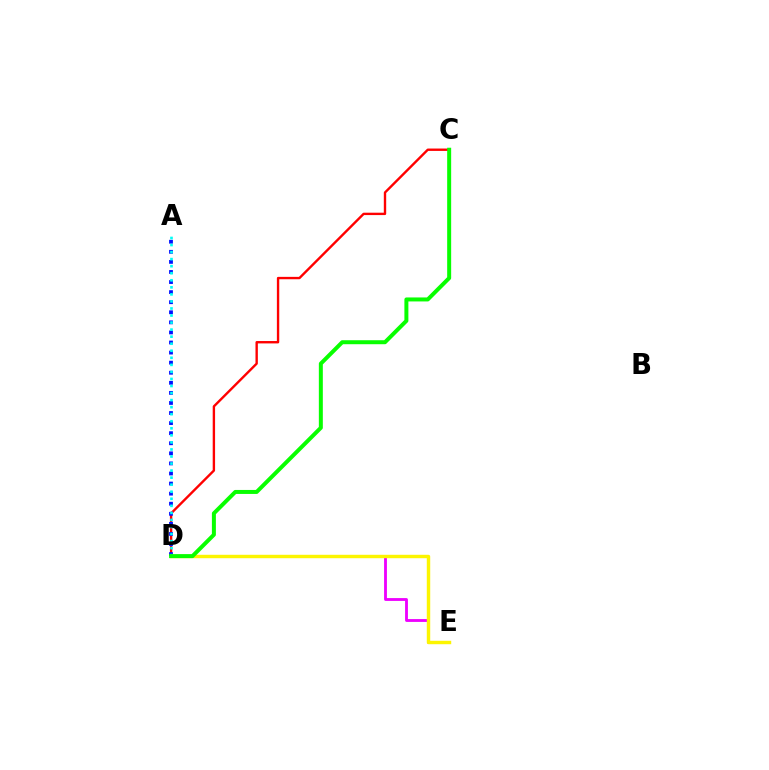{('D', 'E'): [{'color': '#ee00ff', 'line_style': 'solid', 'thickness': 2.04}, {'color': '#fcf500', 'line_style': 'solid', 'thickness': 2.47}], ('C', 'D'): [{'color': '#ff0000', 'line_style': 'solid', 'thickness': 1.71}, {'color': '#08ff00', 'line_style': 'solid', 'thickness': 2.87}], ('A', 'D'): [{'color': '#0010ff', 'line_style': 'dotted', 'thickness': 2.74}, {'color': '#00fff6', 'line_style': 'dotted', 'thickness': 1.92}]}